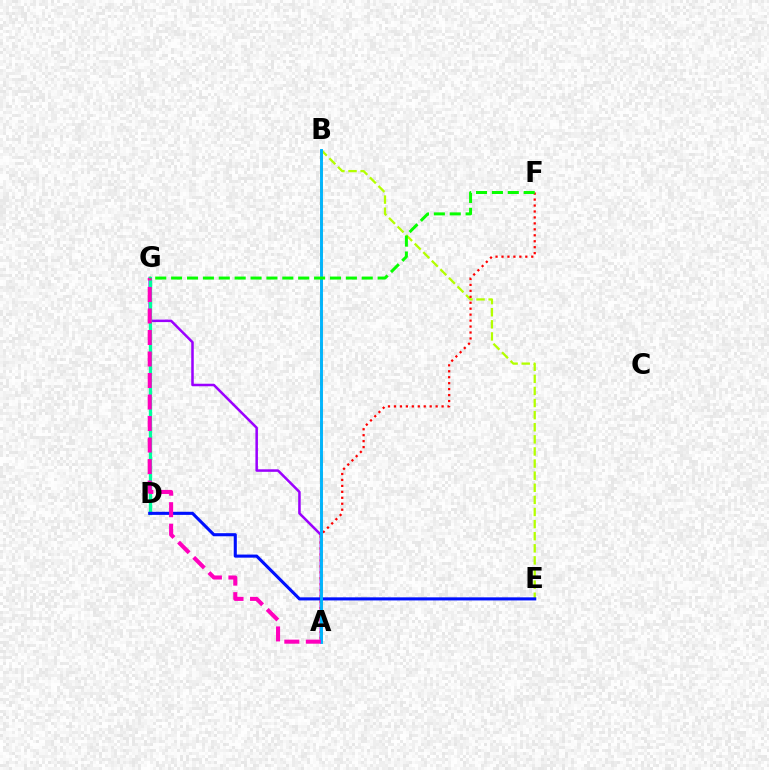{('A', 'G'): [{'color': '#9b00ff', 'line_style': 'solid', 'thickness': 1.81}, {'color': '#ff00bd', 'line_style': 'dashed', 'thickness': 2.92}], ('D', 'G'): [{'color': '#00ff9d', 'line_style': 'solid', 'thickness': 2.39}], ('A', 'B'): [{'color': '#ffa500', 'line_style': 'dashed', 'thickness': 2.18}, {'color': '#00b5ff', 'line_style': 'solid', 'thickness': 2.09}], ('B', 'E'): [{'color': '#b3ff00', 'line_style': 'dashed', 'thickness': 1.64}], ('A', 'F'): [{'color': '#ff0000', 'line_style': 'dotted', 'thickness': 1.62}], ('D', 'E'): [{'color': '#0010ff', 'line_style': 'solid', 'thickness': 2.22}], ('F', 'G'): [{'color': '#08ff00', 'line_style': 'dashed', 'thickness': 2.16}]}